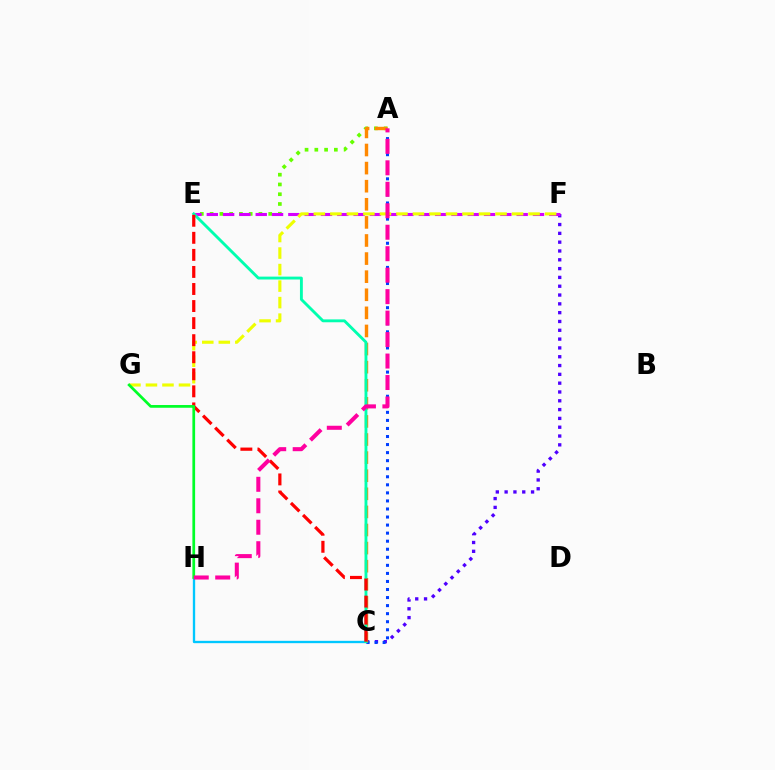{('A', 'E'): [{'color': '#66ff00', 'line_style': 'dotted', 'thickness': 2.65}], ('C', 'H'): [{'color': '#00c7ff', 'line_style': 'solid', 'thickness': 1.68}], ('C', 'F'): [{'color': '#4f00ff', 'line_style': 'dotted', 'thickness': 2.39}], ('E', 'F'): [{'color': '#d600ff', 'line_style': 'dashed', 'thickness': 2.22}], ('A', 'C'): [{'color': '#003fff', 'line_style': 'dotted', 'thickness': 2.19}, {'color': '#ff8800', 'line_style': 'dashed', 'thickness': 2.46}], ('F', 'G'): [{'color': '#eeff00', 'line_style': 'dashed', 'thickness': 2.24}], ('C', 'E'): [{'color': '#00ffaf', 'line_style': 'solid', 'thickness': 2.07}, {'color': '#ff0000', 'line_style': 'dashed', 'thickness': 2.32}], ('G', 'H'): [{'color': '#00ff27', 'line_style': 'solid', 'thickness': 1.96}], ('A', 'H'): [{'color': '#ff00a0', 'line_style': 'dashed', 'thickness': 2.92}]}